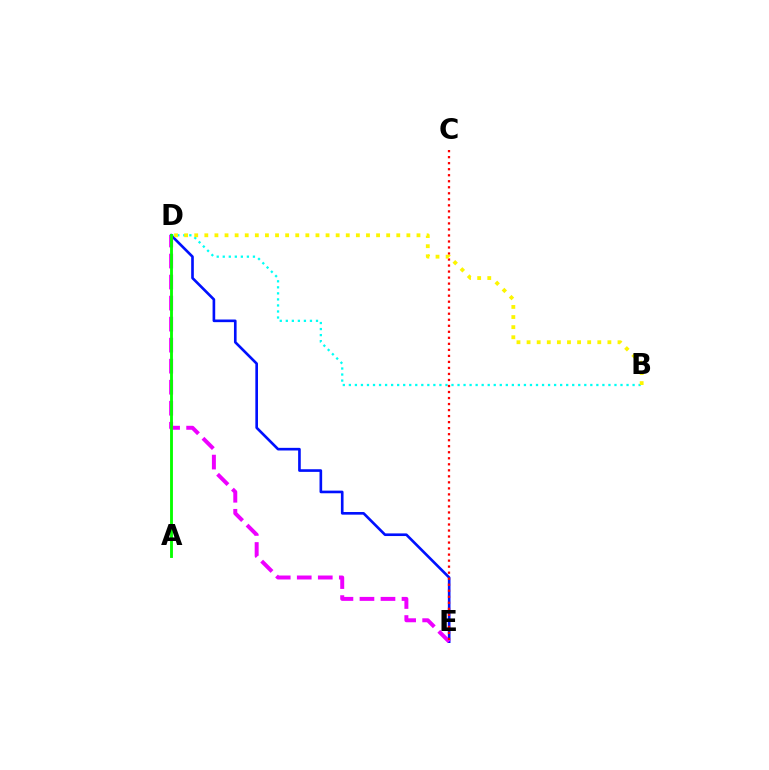{('D', 'E'): [{'color': '#0010ff', 'line_style': 'solid', 'thickness': 1.9}, {'color': '#ee00ff', 'line_style': 'dashed', 'thickness': 2.86}], ('B', 'D'): [{'color': '#00fff6', 'line_style': 'dotted', 'thickness': 1.64}, {'color': '#fcf500', 'line_style': 'dotted', 'thickness': 2.75}], ('C', 'E'): [{'color': '#ff0000', 'line_style': 'dotted', 'thickness': 1.64}], ('A', 'D'): [{'color': '#08ff00', 'line_style': 'solid', 'thickness': 2.06}]}